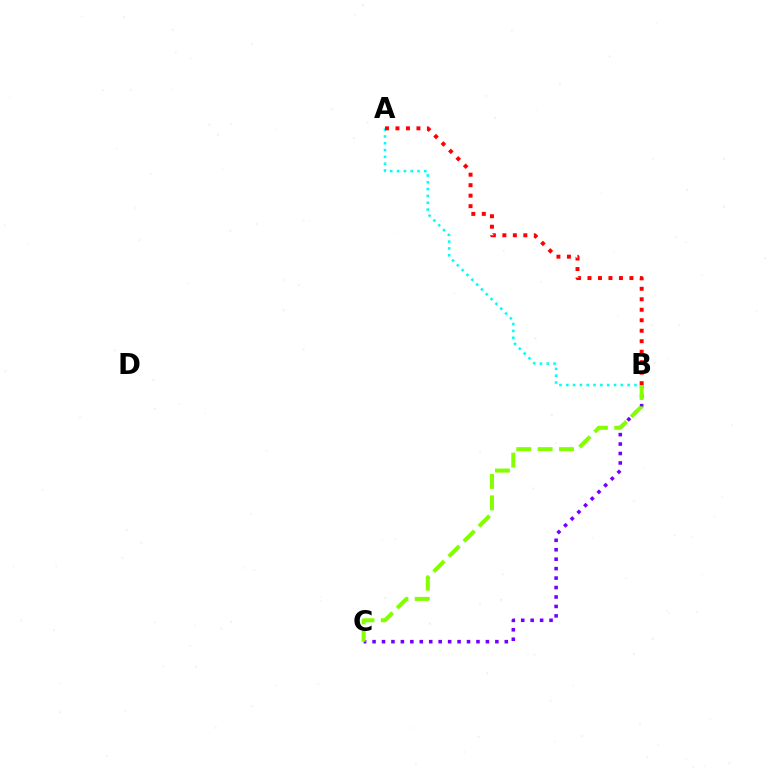{('B', 'C'): [{'color': '#7200ff', 'line_style': 'dotted', 'thickness': 2.57}, {'color': '#84ff00', 'line_style': 'dashed', 'thickness': 2.9}], ('A', 'B'): [{'color': '#00fff6', 'line_style': 'dotted', 'thickness': 1.85}, {'color': '#ff0000', 'line_style': 'dotted', 'thickness': 2.85}]}